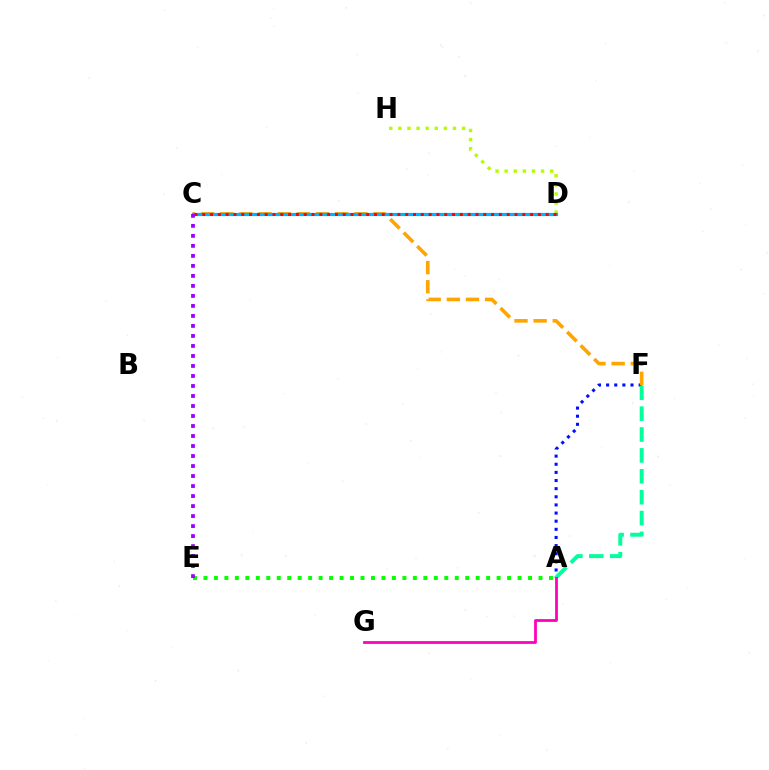{('A', 'F'): [{'color': '#0010ff', 'line_style': 'dotted', 'thickness': 2.21}, {'color': '#00ff9d', 'line_style': 'dashed', 'thickness': 2.84}], ('A', 'E'): [{'color': '#08ff00', 'line_style': 'dotted', 'thickness': 2.84}], ('C', 'F'): [{'color': '#ffa500', 'line_style': 'dashed', 'thickness': 2.6}], ('A', 'G'): [{'color': '#ff00bd', 'line_style': 'solid', 'thickness': 2.0}], ('D', 'H'): [{'color': '#b3ff00', 'line_style': 'dotted', 'thickness': 2.47}], ('C', 'D'): [{'color': '#00b5ff', 'line_style': 'solid', 'thickness': 2.31}, {'color': '#ff0000', 'line_style': 'dotted', 'thickness': 2.12}], ('C', 'E'): [{'color': '#9b00ff', 'line_style': 'dotted', 'thickness': 2.72}]}